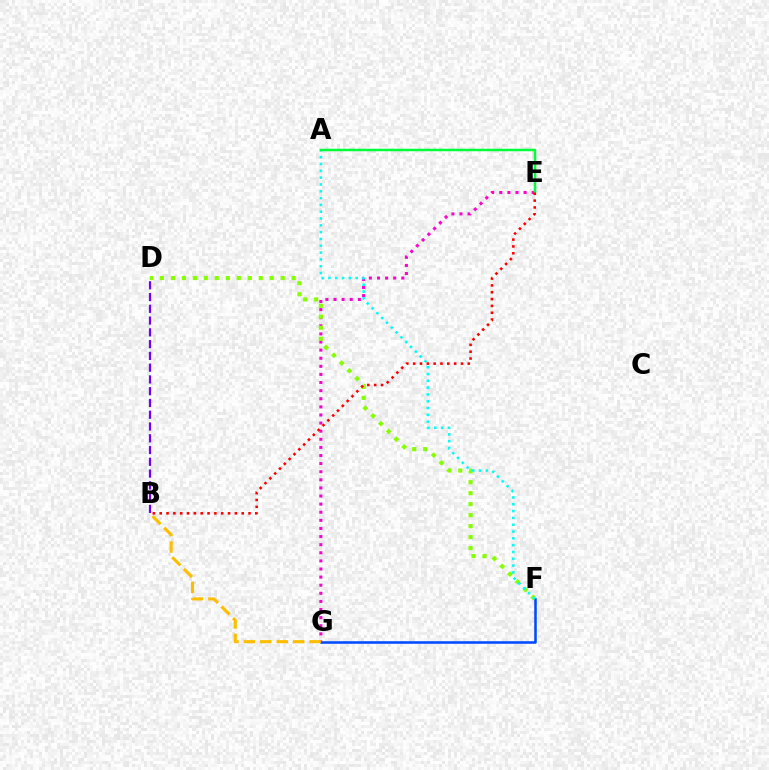{('F', 'G'): [{'color': '#004bff', 'line_style': 'solid', 'thickness': 1.85}], ('B', 'D'): [{'color': '#7200ff', 'line_style': 'dashed', 'thickness': 1.6}], ('E', 'G'): [{'color': '#ff00cf', 'line_style': 'dotted', 'thickness': 2.2}], ('D', 'F'): [{'color': '#84ff00', 'line_style': 'dotted', 'thickness': 2.98}], ('A', 'F'): [{'color': '#00fff6', 'line_style': 'dotted', 'thickness': 1.85}], ('A', 'E'): [{'color': '#00ff39', 'line_style': 'solid', 'thickness': 1.79}], ('B', 'G'): [{'color': '#ffbd00', 'line_style': 'dashed', 'thickness': 2.23}], ('B', 'E'): [{'color': '#ff0000', 'line_style': 'dotted', 'thickness': 1.86}]}